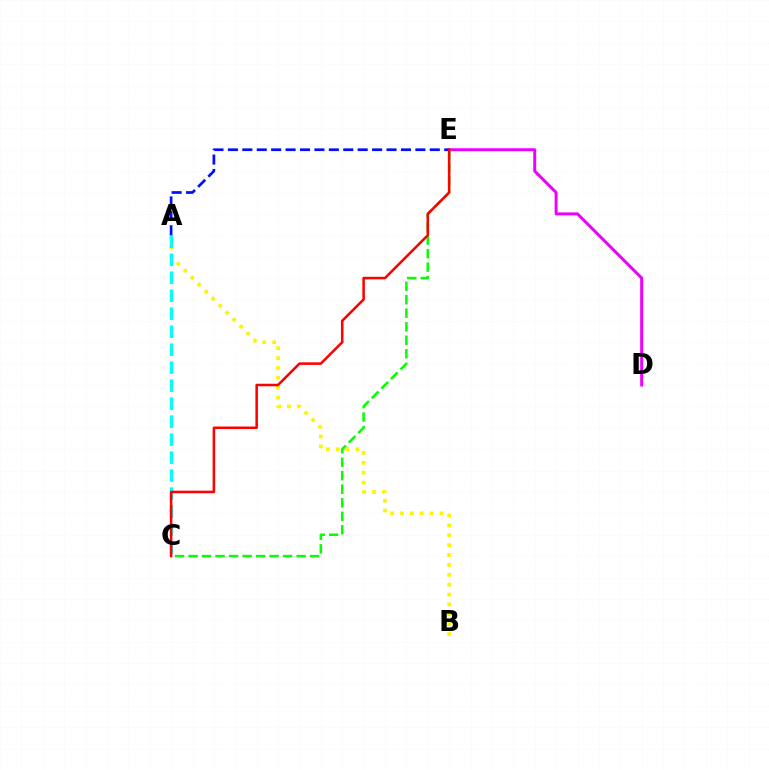{('D', 'E'): [{'color': '#ee00ff', 'line_style': 'solid', 'thickness': 2.14}], ('A', 'B'): [{'color': '#fcf500', 'line_style': 'dotted', 'thickness': 2.68}], ('C', 'E'): [{'color': '#08ff00', 'line_style': 'dashed', 'thickness': 1.83}, {'color': '#ff0000', 'line_style': 'solid', 'thickness': 1.83}], ('A', 'C'): [{'color': '#00fff6', 'line_style': 'dashed', 'thickness': 2.44}], ('A', 'E'): [{'color': '#0010ff', 'line_style': 'dashed', 'thickness': 1.96}]}